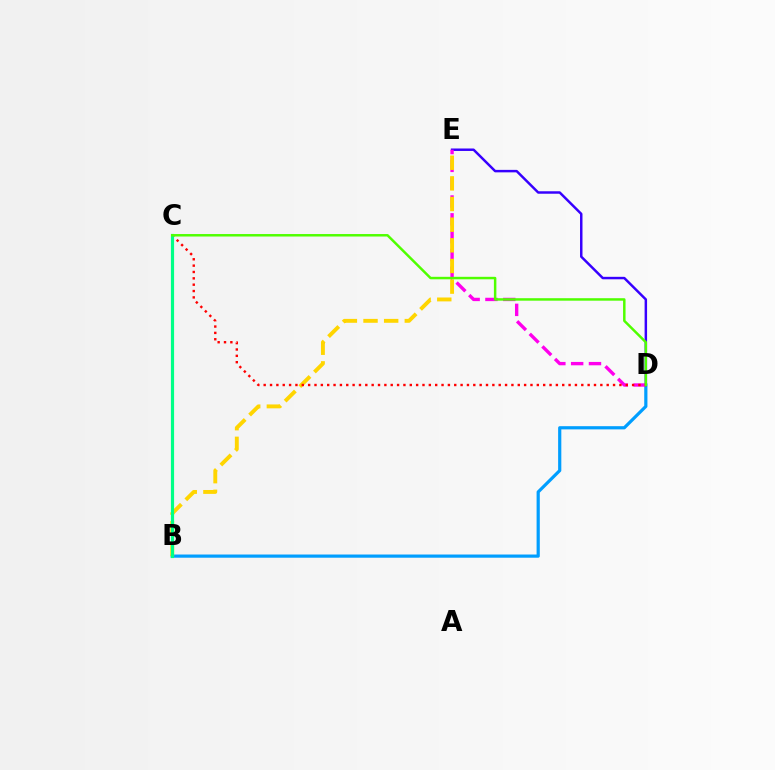{('B', 'D'): [{'color': '#009eff', 'line_style': 'solid', 'thickness': 2.3}], ('D', 'E'): [{'color': '#3700ff', 'line_style': 'solid', 'thickness': 1.78}, {'color': '#ff00ed', 'line_style': 'dashed', 'thickness': 2.42}], ('B', 'E'): [{'color': '#ffd500', 'line_style': 'dashed', 'thickness': 2.8}], ('C', 'D'): [{'color': '#ff0000', 'line_style': 'dotted', 'thickness': 1.73}, {'color': '#4fff00', 'line_style': 'solid', 'thickness': 1.78}], ('B', 'C'): [{'color': '#00ff86', 'line_style': 'solid', 'thickness': 2.28}]}